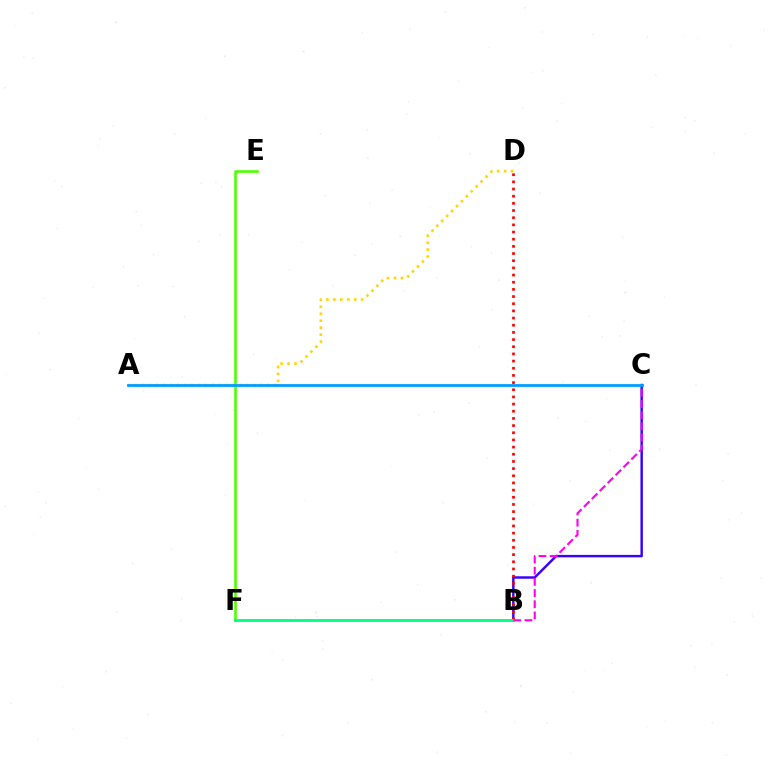{('B', 'C'): [{'color': '#3700ff', 'line_style': 'solid', 'thickness': 1.76}, {'color': '#ff00ed', 'line_style': 'dashed', 'thickness': 1.52}], ('E', 'F'): [{'color': '#4fff00', 'line_style': 'solid', 'thickness': 1.88}], ('B', 'D'): [{'color': '#ff0000', 'line_style': 'dotted', 'thickness': 1.95}], ('B', 'F'): [{'color': '#00ff86', 'line_style': 'solid', 'thickness': 2.04}], ('A', 'D'): [{'color': '#ffd500', 'line_style': 'dotted', 'thickness': 1.89}], ('A', 'C'): [{'color': '#009eff', 'line_style': 'solid', 'thickness': 2.02}]}